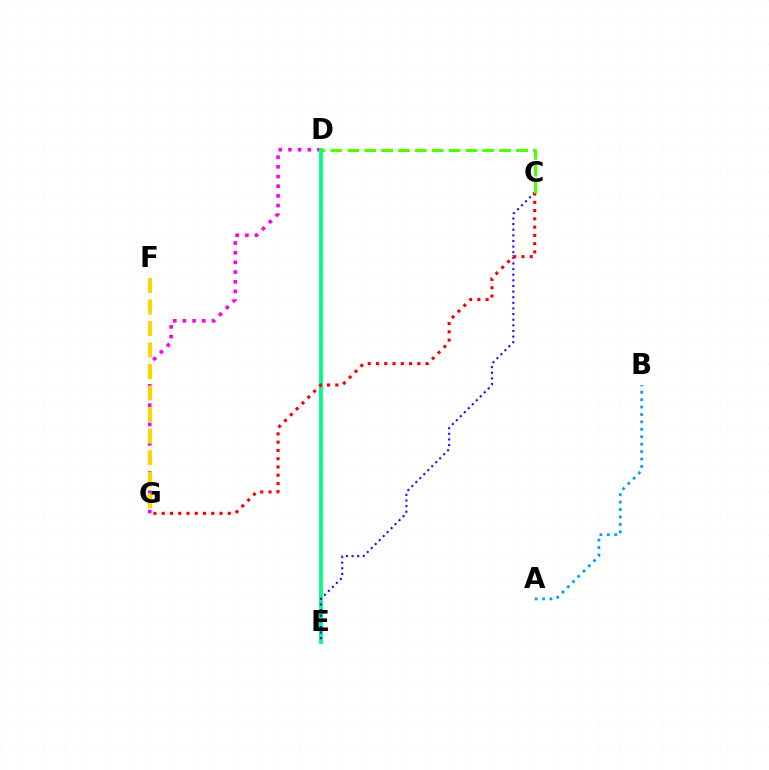{('A', 'B'): [{'color': '#009eff', 'line_style': 'dotted', 'thickness': 2.02}], ('D', 'G'): [{'color': '#ff00ed', 'line_style': 'dotted', 'thickness': 2.63}], ('D', 'E'): [{'color': '#00ff86', 'line_style': 'solid', 'thickness': 2.79}], ('C', 'E'): [{'color': '#3700ff', 'line_style': 'dotted', 'thickness': 1.53}], ('F', 'G'): [{'color': '#ffd500', 'line_style': 'dashed', 'thickness': 2.92}], ('C', 'G'): [{'color': '#ff0000', 'line_style': 'dotted', 'thickness': 2.24}], ('C', 'D'): [{'color': '#4fff00', 'line_style': 'dashed', 'thickness': 2.29}]}